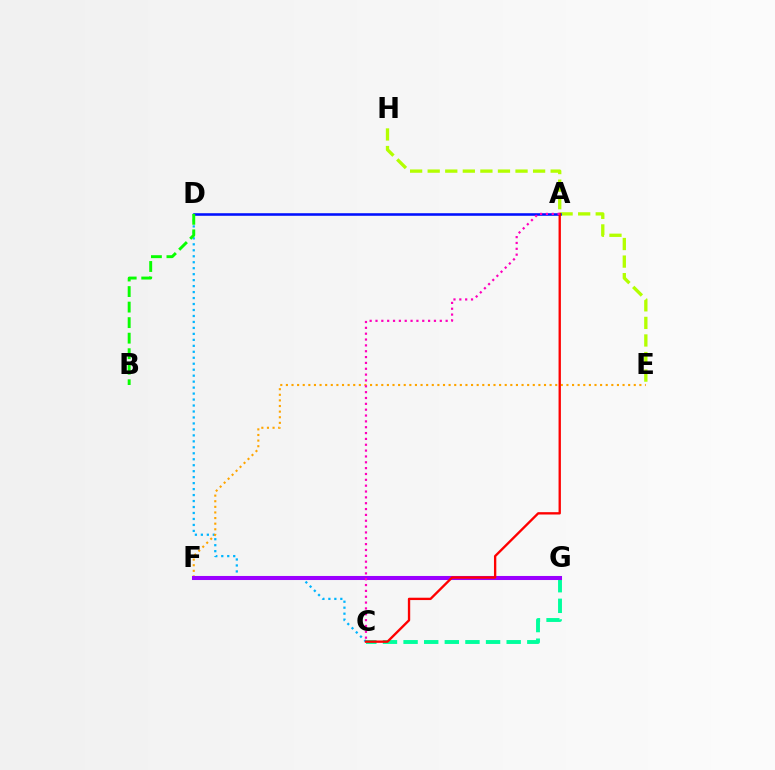{('E', 'H'): [{'color': '#b3ff00', 'line_style': 'dashed', 'thickness': 2.39}], ('C', 'D'): [{'color': '#00b5ff', 'line_style': 'dotted', 'thickness': 1.62}], ('E', 'F'): [{'color': '#ffa500', 'line_style': 'dotted', 'thickness': 1.52}], ('C', 'G'): [{'color': '#00ff9d', 'line_style': 'dashed', 'thickness': 2.8}], ('F', 'G'): [{'color': '#9b00ff', 'line_style': 'solid', 'thickness': 2.92}], ('A', 'D'): [{'color': '#0010ff', 'line_style': 'solid', 'thickness': 1.85}], ('B', 'D'): [{'color': '#08ff00', 'line_style': 'dashed', 'thickness': 2.11}], ('A', 'C'): [{'color': '#ff0000', 'line_style': 'solid', 'thickness': 1.69}, {'color': '#ff00bd', 'line_style': 'dotted', 'thickness': 1.59}]}